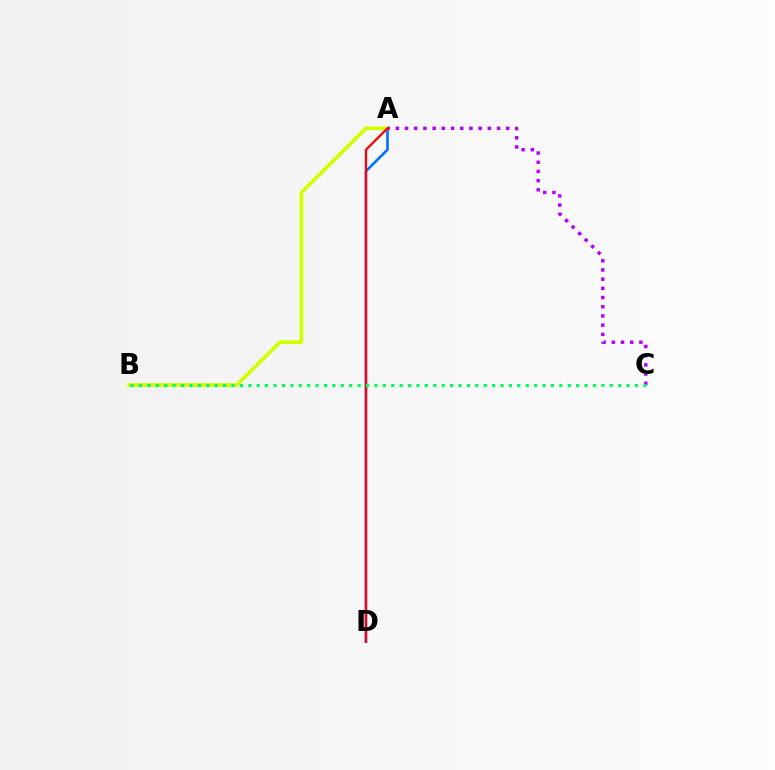{('A', 'D'): [{'color': '#0074ff', 'line_style': 'solid', 'thickness': 1.91}, {'color': '#ff0000', 'line_style': 'solid', 'thickness': 1.63}], ('A', 'B'): [{'color': '#d1ff00', 'line_style': 'solid', 'thickness': 2.7}], ('A', 'C'): [{'color': '#b900ff', 'line_style': 'dotted', 'thickness': 2.5}], ('B', 'C'): [{'color': '#00ff5c', 'line_style': 'dotted', 'thickness': 2.28}]}